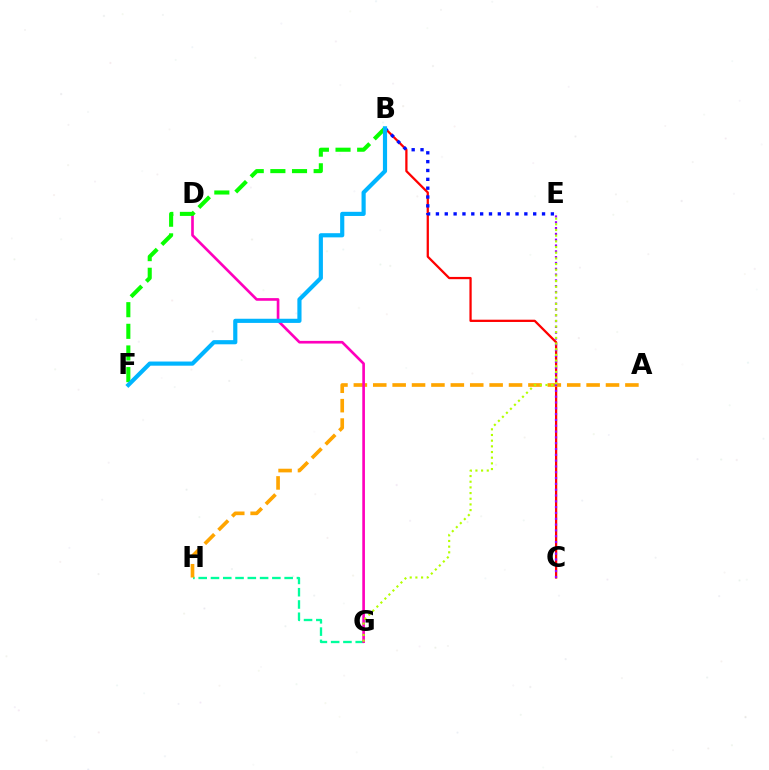{('G', 'H'): [{'color': '#00ff9d', 'line_style': 'dashed', 'thickness': 1.67}], ('B', 'C'): [{'color': '#ff0000', 'line_style': 'solid', 'thickness': 1.63}], ('B', 'E'): [{'color': '#0010ff', 'line_style': 'dotted', 'thickness': 2.4}], ('A', 'H'): [{'color': '#ffa500', 'line_style': 'dashed', 'thickness': 2.63}], ('D', 'G'): [{'color': '#ff00bd', 'line_style': 'solid', 'thickness': 1.92}], ('B', 'F'): [{'color': '#08ff00', 'line_style': 'dashed', 'thickness': 2.94}, {'color': '#00b5ff', 'line_style': 'solid', 'thickness': 3.0}], ('C', 'E'): [{'color': '#9b00ff', 'line_style': 'dotted', 'thickness': 1.58}], ('E', 'G'): [{'color': '#b3ff00', 'line_style': 'dotted', 'thickness': 1.54}]}